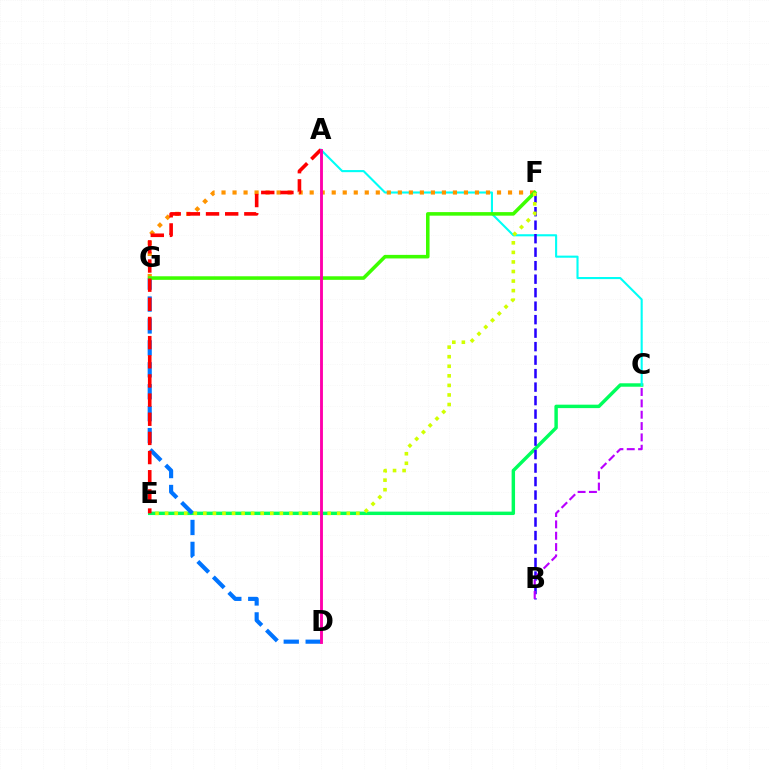{('C', 'E'): [{'color': '#00ff5c', 'line_style': 'solid', 'thickness': 2.47}], ('A', 'C'): [{'color': '#00fff6', 'line_style': 'solid', 'thickness': 1.51}], ('D', 'G'): [{'color': '#0074ff', 'line_style': 'dashed', 'thickness': 2.98}], ('F', 'G'): [{'color': '#ff9400', 'line_style': 'dotted', 'thickness': 2.99}, {'color': '#3dff00', 'line_style': 'solid', 'thickness': 2.56}], ('B', 'F'): [{'color': '#2500ff', 'line_style': 'dashed', 'thickness': 1.83}], ('B', 'C'): [{'color': '#b900ff', 'line_style': 'dashed', 'thickness': 1.54}], ('E', 'F'): [{'color': '#d1ff00', 'line_style': 'dotted', 'thickness': 2.6}], ('A', 'E'): [{'color': '#ff0000', 'line_style': 'dashed', 'thickness': 2.6}], ('A', 'D'): [{'color': '#ff00ac', 'line_style': 'solid', 'thickness': 2.07}]}